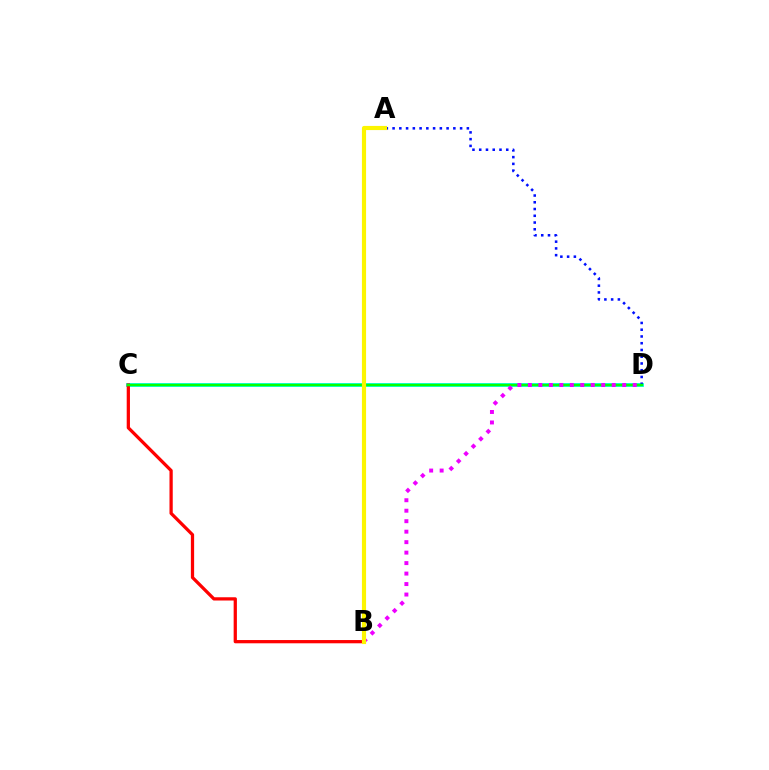{('C', 'D'): [{'color': '#00fff6', 'line_style': 'solid', 'thickness': 2.75}, {'color': '#08ff00', 'line_style': 'solid', 'thickness': 1.79}], ('B', 'C'): [{'color': '#ff0000', 'line_style': 'solid', 'thickness': 2.34}], ('A', 'D'): [{'color': '#0010ff', 'line_style': 'dotted', 'thickness': 1.83}], ('B', 'D'): [{'color': '#ee00ff', 'line_style': 'dotted', 'thickness': 2.85}], ('A', 'B'): [{'color': '#fcf500', 'line_style': 'solid', 'thickness': 2.98}]}